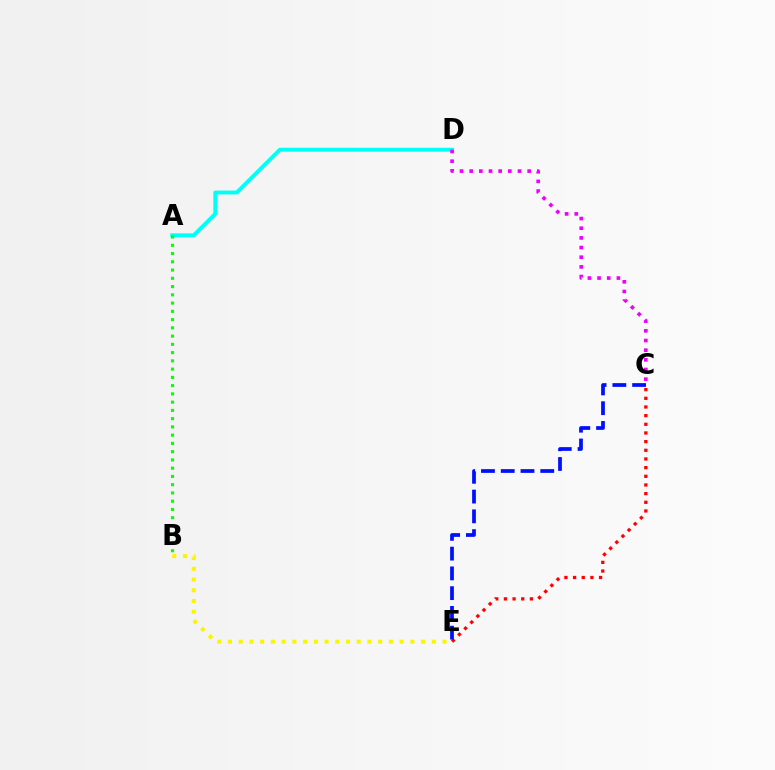{('C', 'E'): [{'color': '#ff0000', 'line_style': 'dotted', 'thickness': 2.35}, {'color': '#0010ff', 'line_style': 'dashed', 'thickness': 2.68}], ('B', 'E'): [{'color': '#fcf500', 'line_style': 'dotted', 'thickness': 2.91}], ('A', 'D'): [{'color': '#00fff6', 'line_style': 'solid', 'thickness': 2.81}], ('A', 'B'): [{'color': '#08ff00', 'line_style': 'dotted', 'thickness': 2.24}], ('C', 'D'): [{'color': '#ee00ff', 'line_style': 'dotted', 'thickness': 2.63}]}